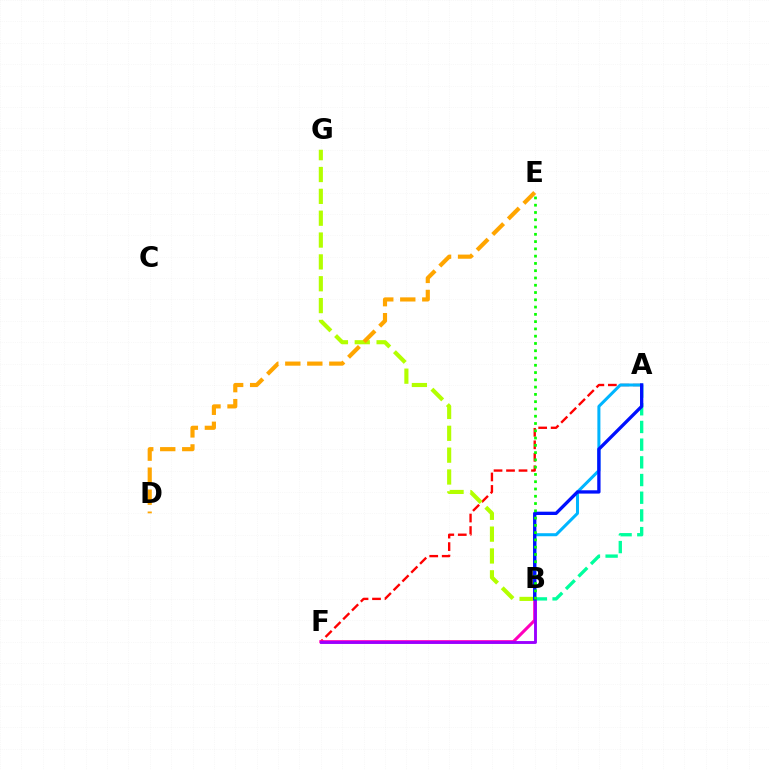{('A', 'F'): [{'color': '#ff0000', 'line_style': 'dashed', 'thickness': 1.7}], ('A', 'B'): [{'color': '#00ff9d', 'line_style': 'dashed', 'thickness': 2.4}, {'color': '#00b5ff', 'line_style': 'solid', 'thickness': 2.18}, {'color': '#0010ff', 'line_style': 'solid', 'thickness': 2.38}], ('B', 'F'): [{'color': '#ff00bd', 'line_style': 'solid', 'thickness': 2.21}, {'color': '#9b00ff', 'line_style': 'solid', 'thickness': 2.08}], ('B', 'G'): [{'color': '#b3ff00', 'line_style': 'dashed', 'thickness': 2.97}], ('D', 'E'): [{'color': '#ffa500', 'line_style': 'dashed', 'thickness': 2.99}], ('B', 'E'): [{'color': '#08ff00', 'line_style': 'dotted', 'thickness': 1.98}]}